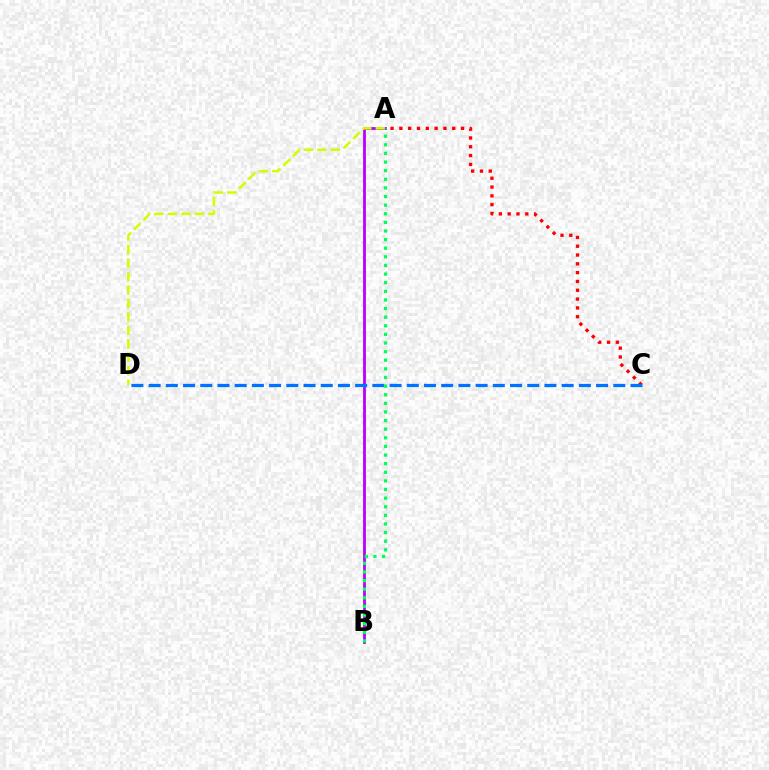{('A', 'B'): [{'color': '#b900ff', 'line_style': 'solid', 'thickness': 2.01}, {'color': '#00ff5c', 'line_style': 'dotted', 'thickness': 2.34}], ('A', 'C'): [{'color': '#ff0000', 'line_style': 'dotted', 'thickness': 2.39}], ('A', 'D'): [{'color': '#d1ff00', 'line_style': 'dashed', 'thickness': 1.83}], ('C', 'D'): [{'color': '#0074ff', 'line_style': 'dashed', 'thickness': 2.34}]}